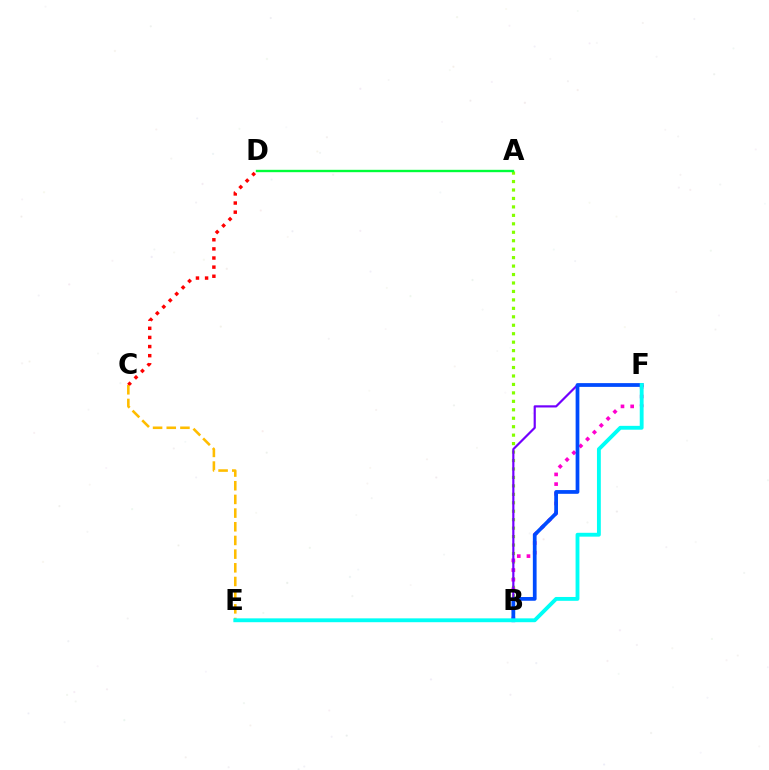{('A', 'B'): [{'color': '#84ff00', 'line_style': 'dotted', 'thickness': 2.3}], ('B', 'F'): [{'color': '#ff00cf', 'line_style': 'dotted', 'thickness': 2.63}, {'color': '#7200ff', 'line_style': 'solid', 'thickness': 1.57}, {'color': '#004bff', 'line_style': 'solid', 'thickness': 2.69}], ('C', 'D'): [{'color': '#ff0000', 'line_style': 'dotted', 'thickness': 2.48}], ('C', 'E'): [{'color': '#ffbd00', 'line_style': 'dashed', 'thickness': 1.86}], ('E', 'F'): [{'color': '#00fff6', 'line_style': 'solid', 'thickness': 2.77}], ('A', 'D'): [{'color': '#00ff39', 'line_style': 'solid', 'thickness': 1.7}]}